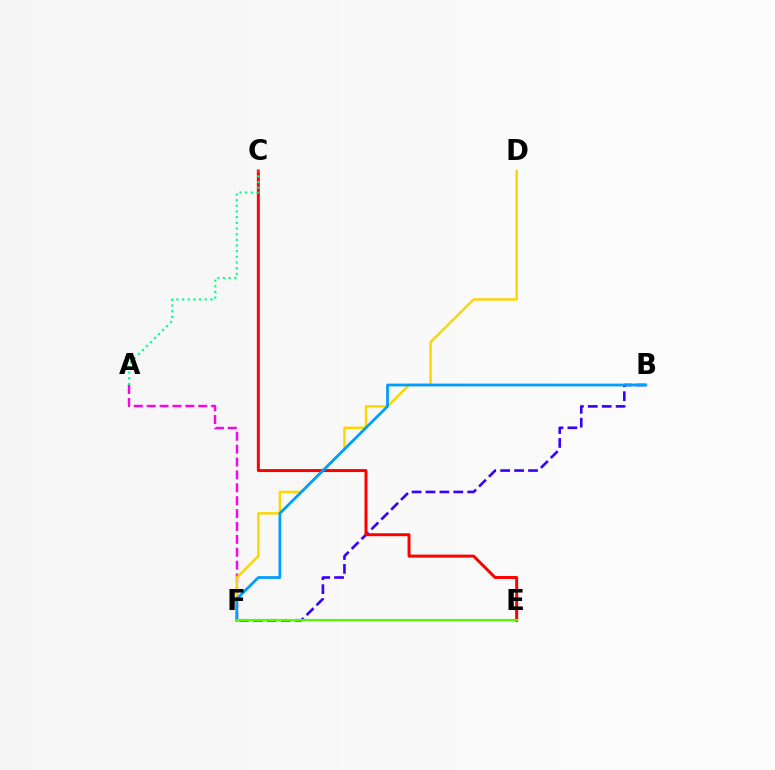{('A', 'F'): [{'color': '#ff00ed', 'line_style': 'dashed', 'thickness': 1.75}], ('D', 'F'): [{'color': '#ffd500', 'line_style': 'solid', 'thickness': 1.77}], ('B', 'F'): [{'color': '#3700ff', 'line_style': 'dashed', 'thickness': 1.89}, {'color': '#009eff', 'line_style': 'solid', 'thickness': 2.0}], ('C', 'E'): [{'color': '#ff0000', 'line_style': 'solid', 'thickness': 2.13}], ('E', 'F'): [{'color': '#4fff00', 'line_style': 'solid', 'thickness': 1.52}], ('A', 'C'): [{'color': '#00ff86', 'line_style': 'dotted', 'thickness': 1.54}]}